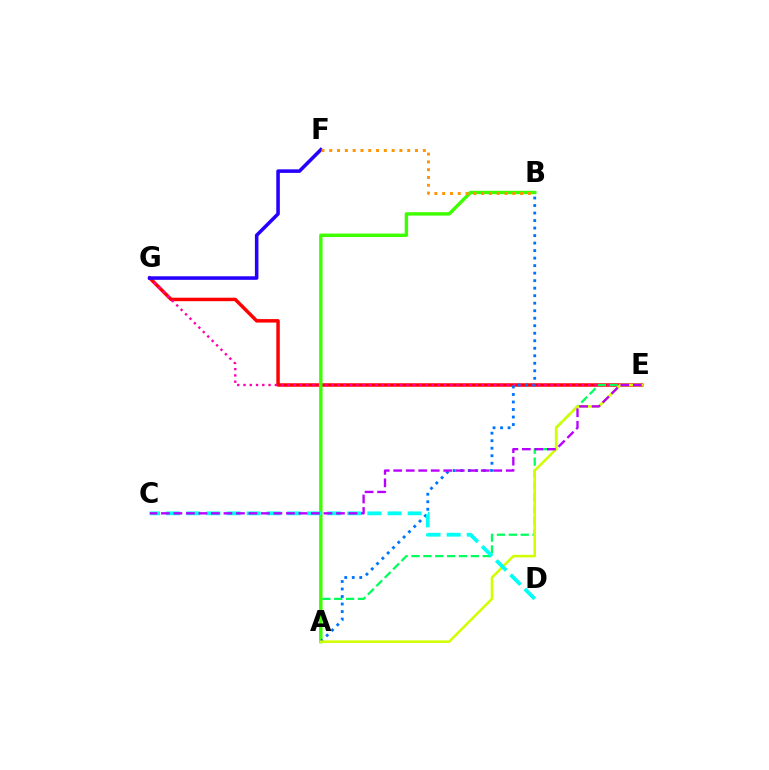{('E', 'G'): [{'color': '#ff0000', 'line_style': 'solid', 'thickness': 2.5}, {'color': '#ff00ac', 'line_style': 'dotted', 'thickness': 1.7}], ('A', 'E'): [{'color': '#00ff5c', 'line_style': 'dashed', 'thickness': 1.61}, {'color': '#d1ff00', 'line_style': 'solid', 'thickness': 1.83}], ('A', 'B'): [{'color': '#3dff00', 'line_style': 'solid', 'thickness': 2.46}, {'color': '#0074ff', 'line_style': 'dotted', 'thickness': 2.04}], ('F', 'G'): [{'color': '#2500ff', 'line_style': 'solid', 'thickness': 2.56}], ('C', 'D'): [{'color': '#00fff6', 'line_style': 'dashed', 'thickness': 2.73}], ('B', 'F'): [{'color': '#ff9400', 'line_style': 'dotted', 'thickness': 2.12}], ('C', 'E'): [{'color': '#b900ff', 'line_style': 'dashed', 'thickness': 1.7}]}